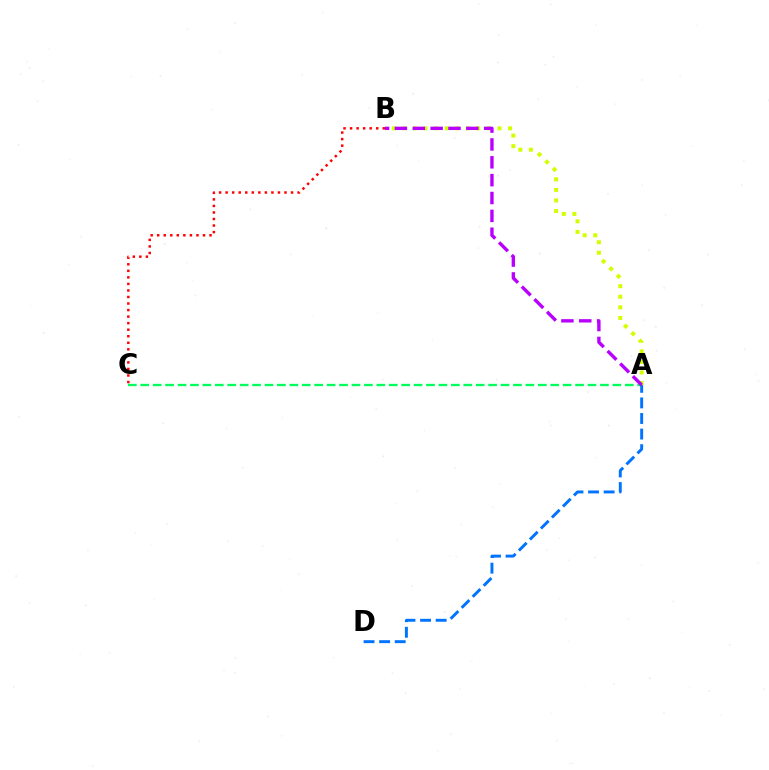{('A', 'B'): [{'color': '#d1ff00', 'line_style': 'dotted', 'thickness': 2.87}, {'color': '#b900ff', 'line_style': 'dashed', 'thickness': 2.43}], ('A', 'C'): [{'color': '#00ff5c', 'line_style': 'dashed', 'thickness': 1.69}], ('A', 'D'): [{'color': '#0074ff', 'line_style': 'dashed', 'thickness': 2.12}], ('B', 'C'): [{'color': '#ff0000', 'line_style': 'dotted', 'thickness': 1.78}]}